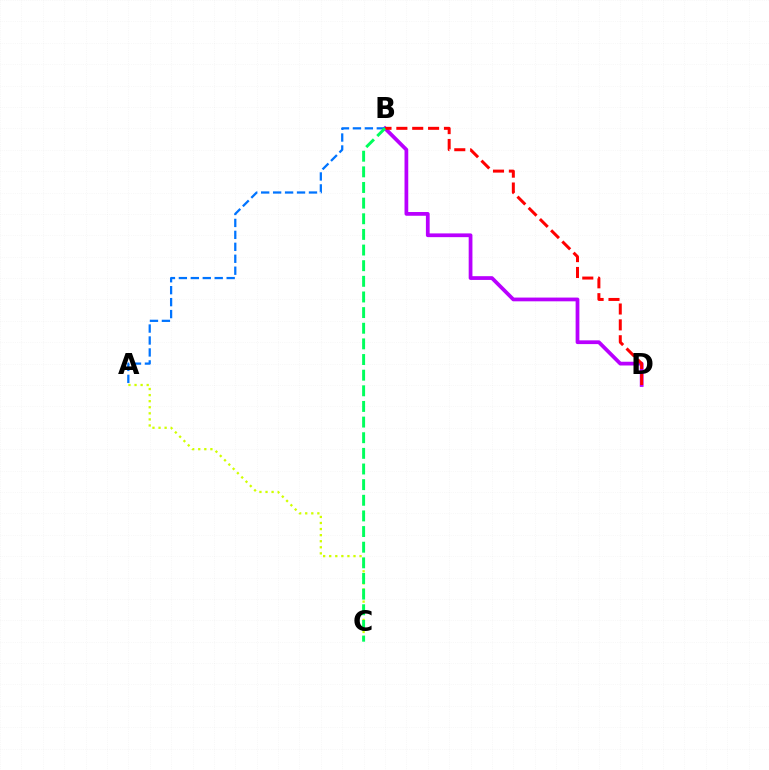{('A', 'C'): [{'color': '#d1ff00', 'line_style': 'dotted', 'thickness': 1.65}], ('B', 'D'): [{'color': '#b900ff', 'line_style': 'solid', 'thickness': 2.7}, {'color': '#ff0000', 'line_style': 'dashed', 'thickness': 2.15}], ('A', 'B'): [{'color': '#0074ff', 'line_style': 'dashed', 'thickness': 1.62}], ('B', 'C'): [{'color': '#00ff5c', 'line_style': 'dashed', 'thickness': 2.12}]}